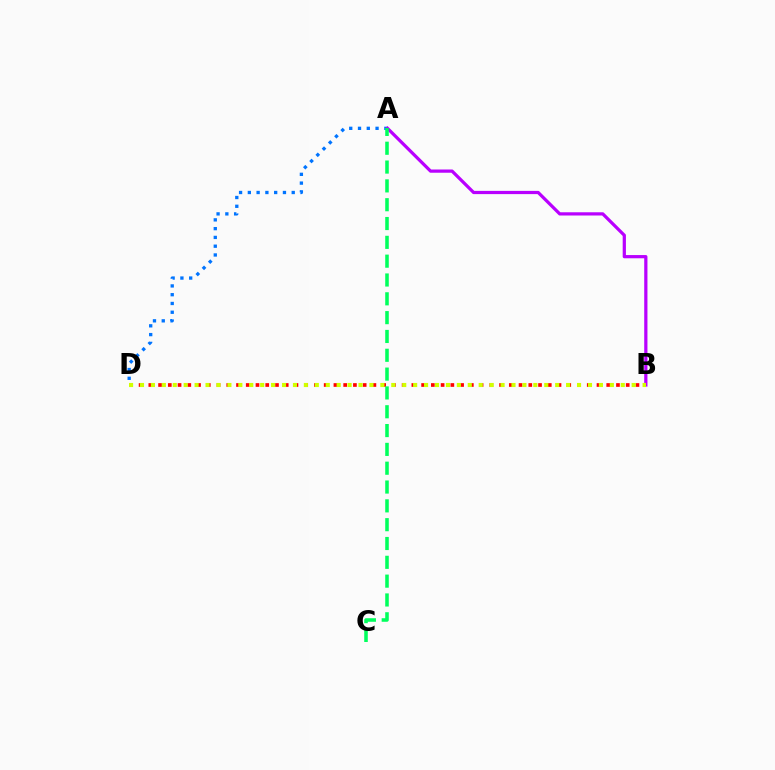{('A', 'D'): [{'color': '#0074ff', 'line_style': 'dotted', 'thickness': 2.38}], ('A', 'B'): [{'color': '#b900ff', 'line_style': 'solid', 'thickness': 2.32}], ('B', 'D'): [{'color': '#ff0000', 'line_style': 'dotted', 'thickness': 2.65}, {'color': '#d1ff00', 'line_style': 'dotted', 'thickness': 2.97}], ('A', 'C'): [{'color': '#00ff5c', 'line_style': 'dashed', 'thickness': 2.56}]}